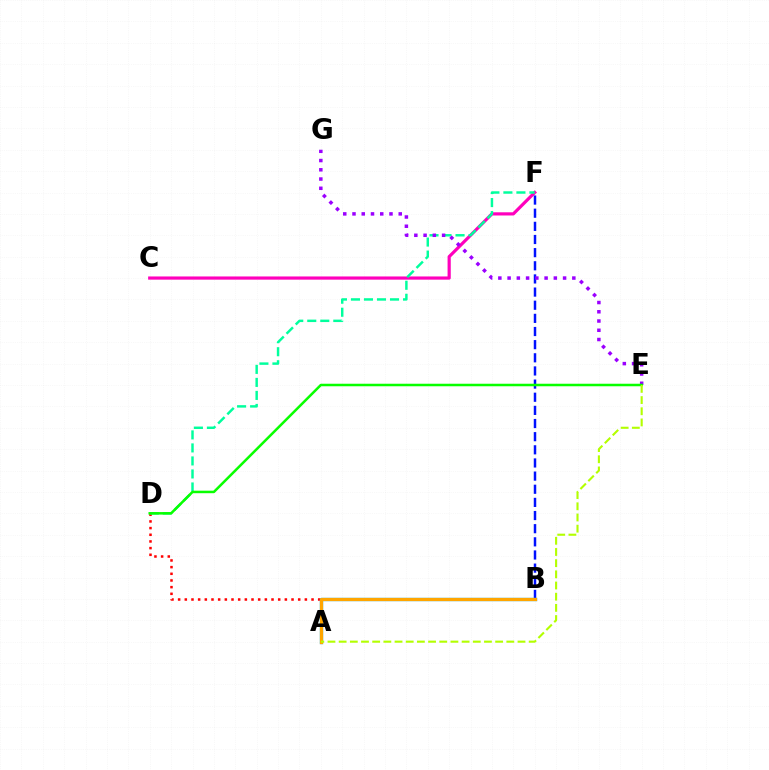{('C', 'F'): [{'color': '#ff00bd', 'line_style': 'solid', 'thickness': 2.3}], ('B', 'F'): [{'color': '#0010ff', 'line_style': 'dashed', 'thickness': 1.79}], ('B', 'D'): [{'color': '#ff0000', 'line_style': 'dotted', 'thickness': 1.81}], ('D', 'F'): [{'color': '#00ff9d', 'line_style': 'dashed', 'thickness': 1.77}], ('A', 'B'): [{'color': '#00b5ff', 'line_style': 'solid', 'thickness': 2.4}, {'color': '#ffa500', 'line_style': 'solid', 'thickness': 2.33}], ('E', 'G'): [{'color': '#9b00ff', 'line_style': 'dotted', 'thickness': 2.51}], ('D', 'E'): [{'color': '#08ff00', 'line_style': 'solid', 'thickness': 1.81}], ('A', 'E'): [{'color': '#b3ff00', 'line_style': 'dashed', 'thickness': 1.52}]}